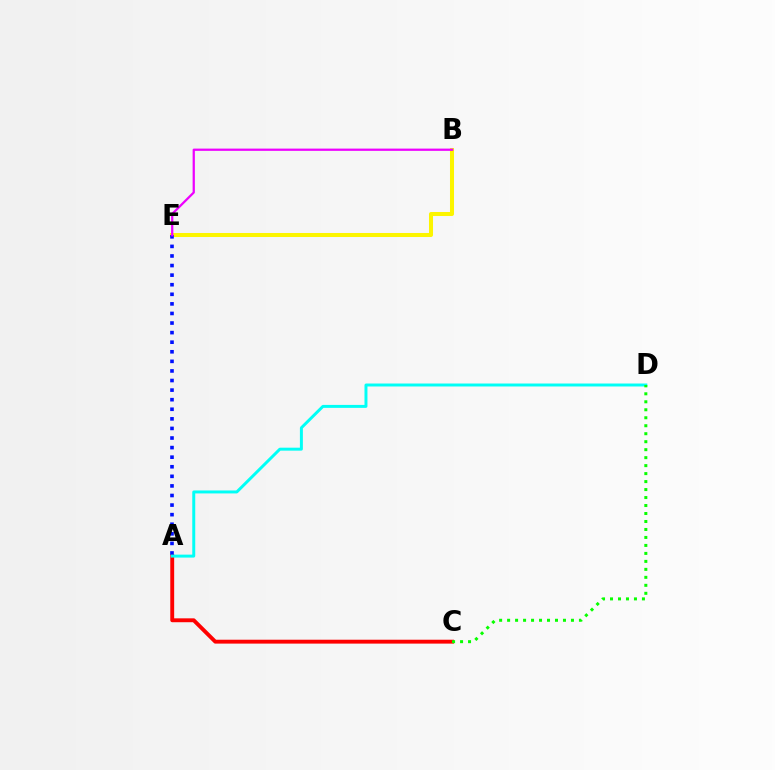{('A', 'C'): [{'color': '#ff0000', 'line_style': 'solid', 'thickness': 2.8}], ('B', 'E'): [{'color': '#fcf500', 'line_style': 'solid', 'thickness': 2.89}, {'color': '#ee00ff', 'line_style': 'solid', 'thickness': 1.62}], ('A', 'E'): [{'color': '#0010ff', 'line_style': 'dotted', 'thickness': 2.6}], ('A', 'D'): [{'color': '#00fff6', 'line_style': 'solid', 'thickness': 2.13}], ('C', 'D'): [{'color': '#08ff00', 'line_style': 'dotted', 'thickness': 2.17}]}